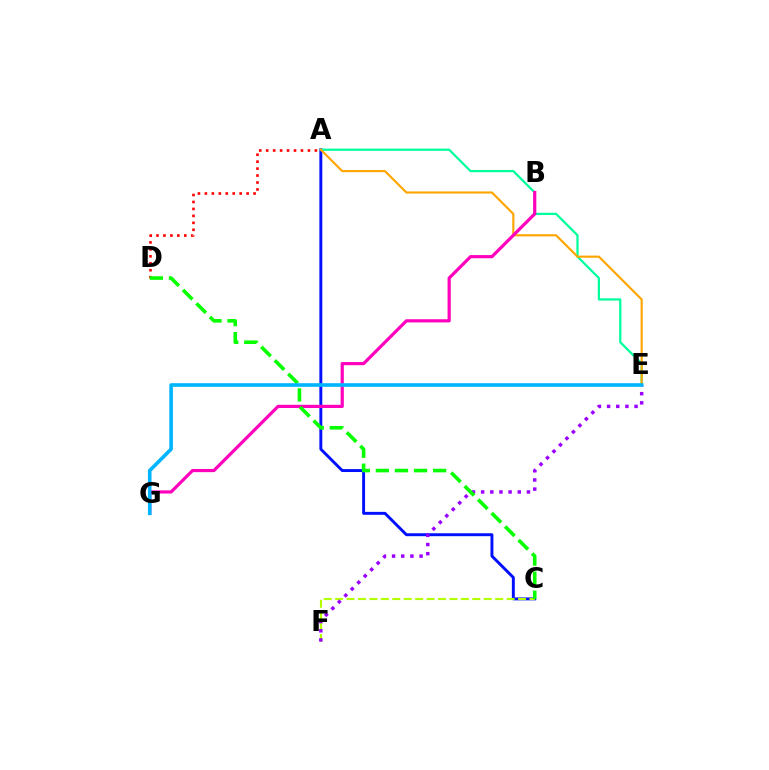{('A', 'C'): [{'color': '#0010ff', 'line_style': 'solid', 'thickness': 2.11}], ('A', 'E'): [{'color': '#00ff9d', 'line_style': 'solid', 'thickness': 1.61}, {'color': '#ffa500', 'line_style': 'solid', 'thickness': 1.54}], ('C', 'F'): [{'color': '#b3ff00', 'line_style': 'dashed', 'thickness': 1.55}], ('B', 'G'): [{'color': '#ff00bd', 'line_style': 'solid', 'thickness': 2.29}], ('E', 'F'): [{'color': '#9b00ff', 'line_style': 'dotted', 'thickness': 2.49}], ('A', 'D'): [{'color': '#ff0000', 'line_style': 'dotted', 'thickness': 1.89}], ('C', 'D'): [{'color': '#08ff00', 'line_style': 'dashed', 'thickness': 2.59}], ('E', 'G'): [{'color': '#00b5ff', 'line_style': 'solid', 'thickness': 2.61}]}